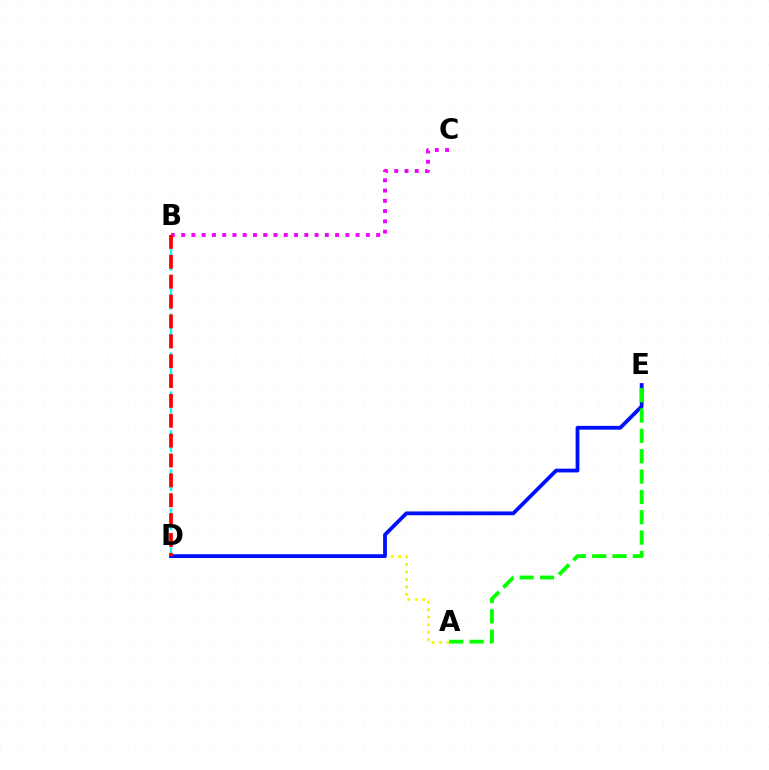{('B', 'C'): [{'color': '#ee00ff', 'line_style': 'dotted', 'thickness': 2.79}], ('A', 'D'): [{'color': '#fcf500', 'line_style': 'dotted', 'thickness': 2.03}], ('B', 'D'): [{'color': '#00fff6', 'line_style': 'dashed', 'thickness': 1.76}, {'color': '#ff0000', 'line_style': 'dashed', 'thickness': 2.7}], ('D', 'E'): [{'color': '#0010ff', 'line_style': 'solid', 'thickness': 2.72}], ('A', 'E'): [{'color': '#08ff00', 'line_style': 'dashed', 'thickness': 2.76}]}